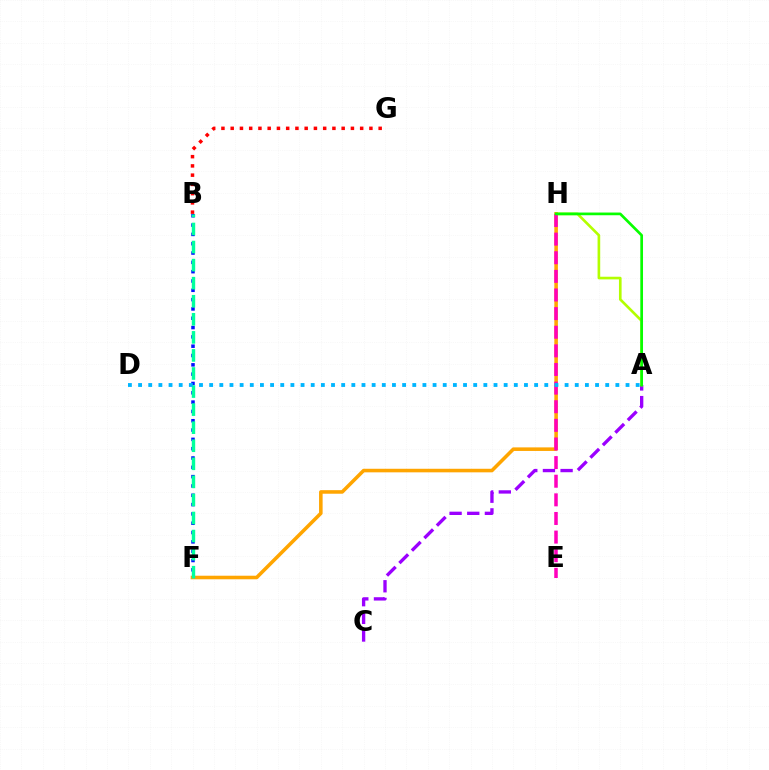{('A', 'C'): [{'color': '#9b00ff', 'line_style': 'dashed', 'thickness': 2.4}], ('A', 'H'): [{'color': '#b3ff00', 'line_style': 'solid', 'thickness': 1.9}, {'color': '#08ff00', 'line_style': 'solid', 'thickness': 1.94}], ('B', 'F'): [{'color': '#0010ff', 'line_style': 'dotted', 'thickness': 2.53}, {'color': '#00ff9d', 'line_style': 'dashed', 'thickness': 2.45}], ('F', 'H'): [{'color': '#ffa500', 'line_style': 'solid', 'thickness': 2.57}], ('E', 'H'): [{'color': '#ff00bd', 'line_style': 'dashed', 'thickness': 2.53}], ('A', 'D'): [{'color': '#00b5ff', 'line_style': 'dotted', 'thickness': 2.76}], ('B', 'G'): [{'color': '#ff0000', 'line_style': 'dotted', 'thickness': 2.51}]}